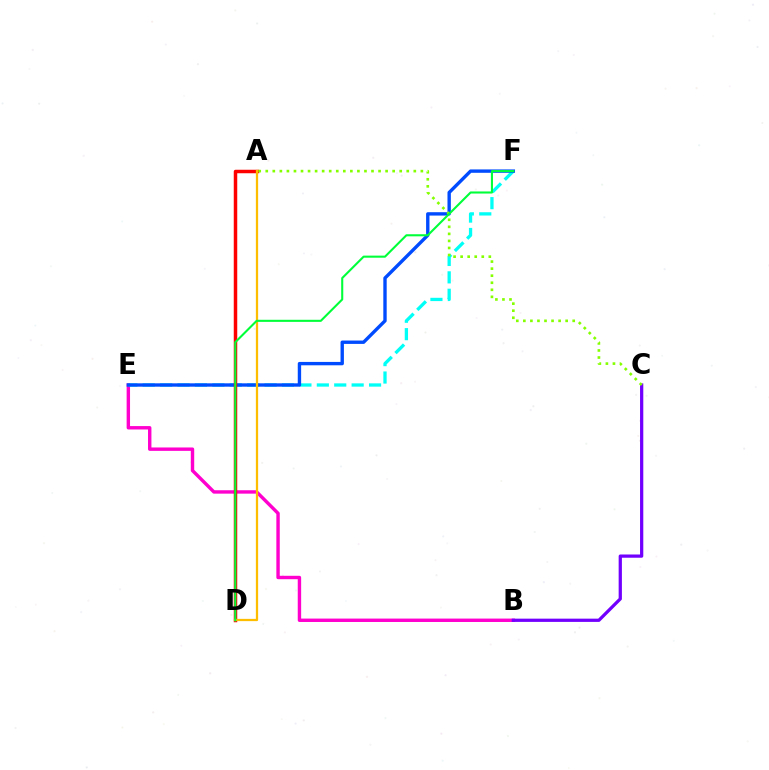{('B', 'E'): [{'color': '#ff00cf', 'line_style': 'solid', 'thickness': 2.45}], ('E', 'F'): [{'color': '#00fff6', 'line_style': 'dashed', 'thickness': 2.37}, {'color': '#004bff', 'line_style': 'solid', 'thickness': 2.43}], ('B', 'C'): [{'color': '#7200ff', 'line_style': 'solid', 'thickness': 2.34}], ('A', 'D'): [{'color': '#ff0000', 'line_style': 'solid', 'thickness': 2.51}, {'color': '#ffbd00', 'line_style': 'solid', 'thickness': 1.62}], ('A', 'C'): [{'color': '#84ff00', 'line_style': 'dotted', 'thickness': 1.92}], ('D', 'F'): [{'color': '#00ff39', 'line_style': 'solid', 'thickness': 1.5}]}